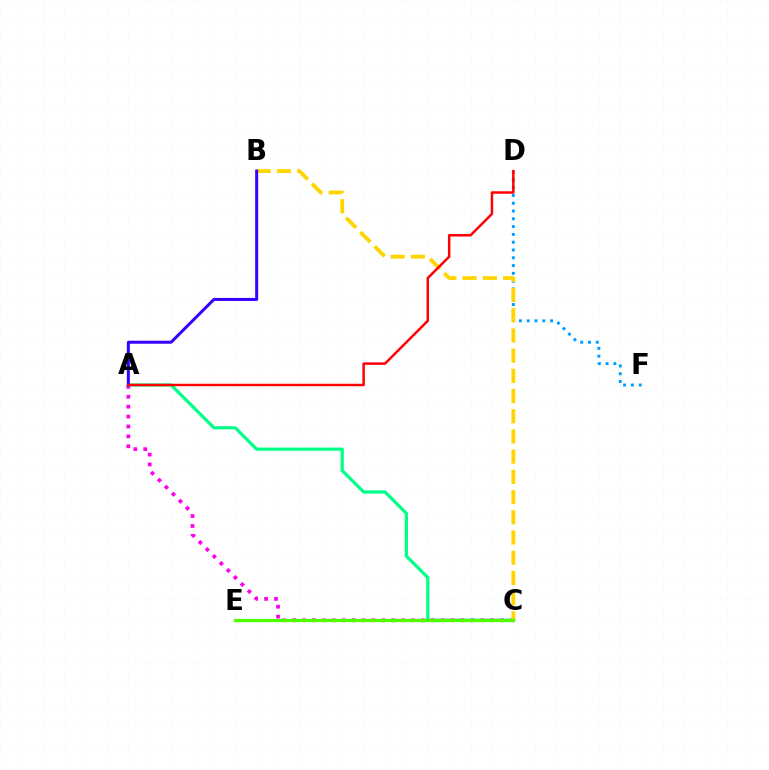{('A', 'C'): [{'color': '#00ff86', 'line_style': 'solid', 'thickness': 2.3}, {'color': '#ff00ed', 'line_style': 'dotted', 'thickness': 2.69}], ('D', 'F'): [{'color': '#009eff', 'line_style': 'dotted', 'thickness': 2.12}], ('B', 'C'): [{'color': '#ffd500', 'line_style': 'dashed', 'thickness': 2.75}], ('C', 'E'): [{'color': '#4fff00', 'line_style': 'solid', 'thickness': 2.37}], ('A', 'B'): [{'color': '#3700ff', 'line_style': 'solid', 'thickness': 2.17}], ('A', 'D'): [{'color': '#ff0000', 'line_style': 'solid', 'thickness': 1.78}]}